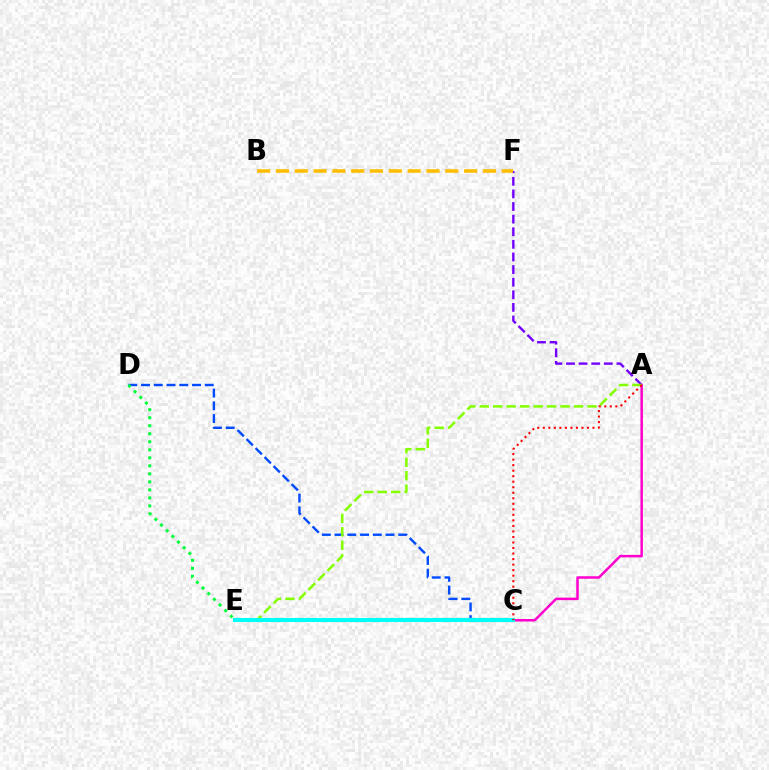{('A', 'C'): [{'color': '#ff00cf', 'line_style': 'solid', 'thickness': 1.8}, {'color': '#ff0000', 'line_style': 'dotted', 'thickness': 1.5}], ('A', 'F'): [{'color': '#7200ff', 'line_style': 'dashed', 'thickness': 1.71}], ('C', 'D'): [{'color': '#004bff', 'line_style': 'dashed', 'thickness': 1.73}], ('D', 'E'): [{'color': '#00ff39', 'line_style': 'dotted', 'thickness': 2.18}], ('A', 'E'): [{'color': '#84ff00', 'line_style': 'dashed', 'thickness': 1.83}], ('C', 'E'): [{'color': '#00fff6', 'line_style': 'solid', 'thickness': 2.96}], ('B', 'F'): [{'color': '#ffbd00', 'line_style': 'dashed', 'thickness': 2.56}]}